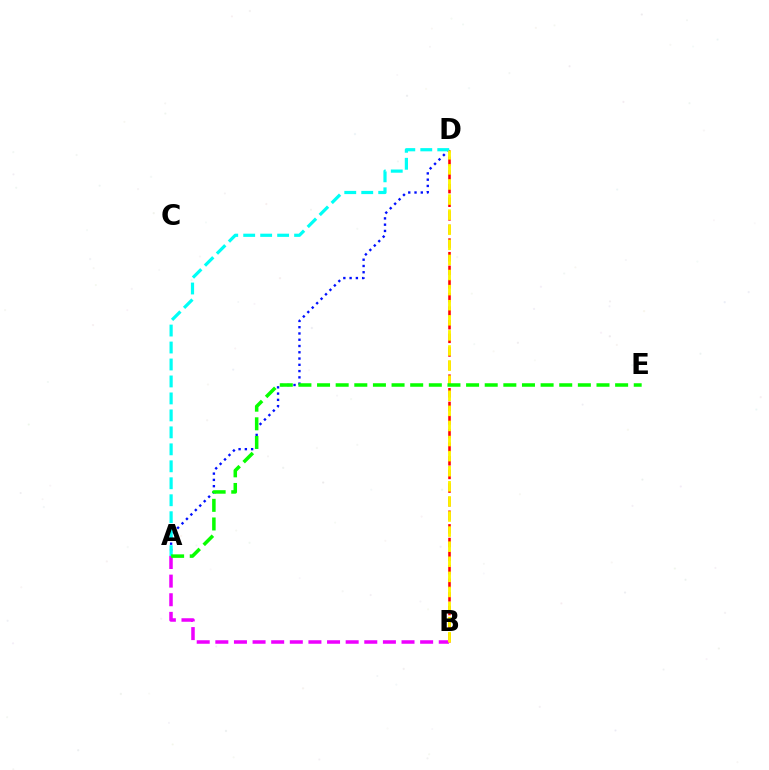{('B', 'D'): [{'color': '#ff0000', 'line_style': 'dashed', 'thickness': 1.85}, {'color': '#fcf500', 'line_style': 'dashed', 'thickness': 2.05}], ('A', 'D'): [{'color': '#0010ff', 'line_style': 'dotted', 'thickness': 1.7}, {'color': '#00fff6', 'line_style': 'dashed', 'thickness': 2.31}], ('A', 'B'): [{'color': '#ee00ff', 'line_style': 'dashed', 'thickness': 2.53}], ('A', 'E'): [{'color': '#08ff00', 'line_style': 'dashed', 'thickness': 2.53}]}